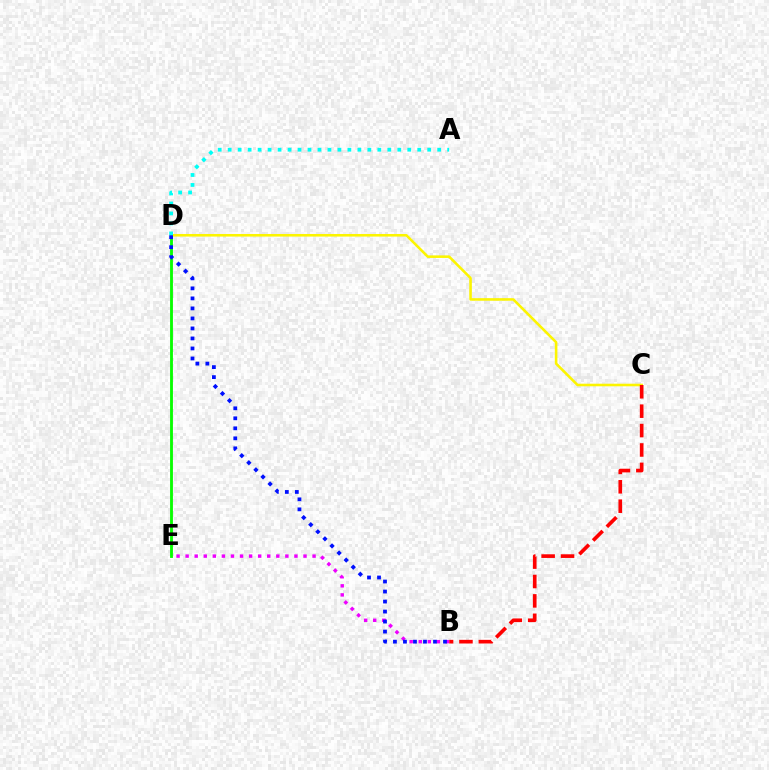{('D', 'E'): [{'color': '#08ff00', 'line_style': 'solid', 'thickness': 2.05}], ('C', 'D'): [{'color': '#fcf500', 'line_style': 'solid', 'thickness': 1.86}], ('B', 'C'): [{'color': '#ff0000', 'line_style': 'dashed', 'thickness': 2.64}], ('B', 'E'): [{'color': '#ee00ff', 'line_style': 'dotted', 'thickness': 2.46}], ('A', 'D'): [{'color': '#00fff6', 'line_style': 'dotted', 'thickness': 2.71}], ('B', 'D'): [{'color': '#0010ff', 'line_style': 'dotted', 'thickness': 2.72}]}